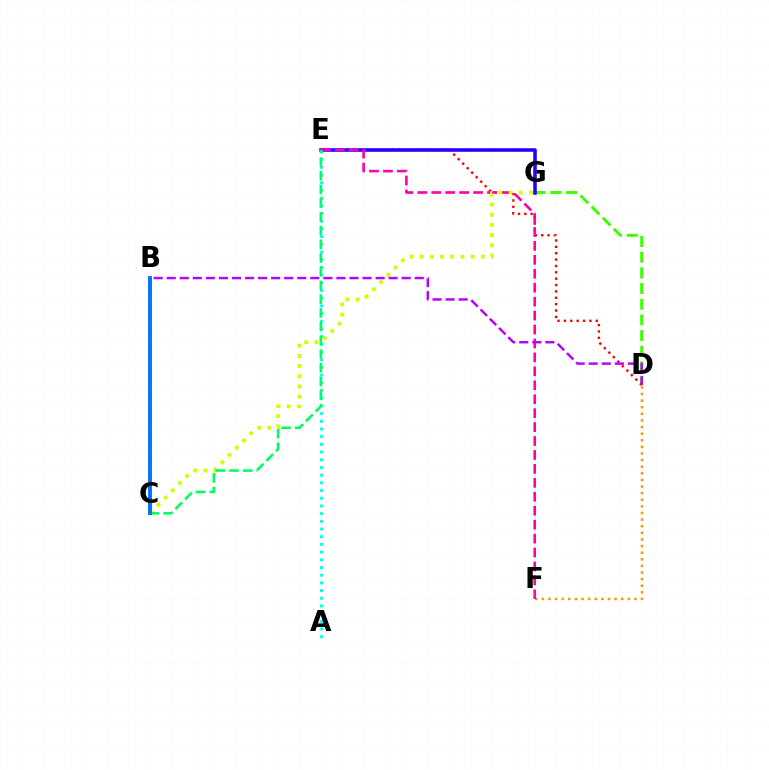{('D', 'G'): [{'color': '#3dff00', 'line_style': 'dashed', 'thickness': 2.13}], ('D', 'F'): [{'color': '#ff9400', 'line_style': 'dotted', 'thickness': 1.8}], ('D', 'E'): [{'color': '#ff0000', 'line_style': 'dotted', 'thickness': 1.73}], ('E', 'G'): [{'color': '#2500ff', 'line_style': 'solid', 'thickness': 2.57}], ('A', 'E'): [{'color': '#00fff6', 'line_style': 'dotted', 'thickness': 2.09}], ('E', 'F'): [{'color': '#ff00ac', 'line_style': 'dashed', 'thickness': 1.89}], ('C', 'G'): [{'color': '#d1ff00', 'line_style': 'dotted', 'thickness': 2.77}], ('C', 'E'): [{'color': '#00ff5c', 'line_style': 'dashed', 'thickness': 1.86}], ('B', 'C'): [{'color': '#0074ff', 'line_style': 'solid', 'thickness': 2.82}], ('B', 'D'): [{'color': '#b900ff', 'line_style': 'dashed', 'thickness': 1.77}]}